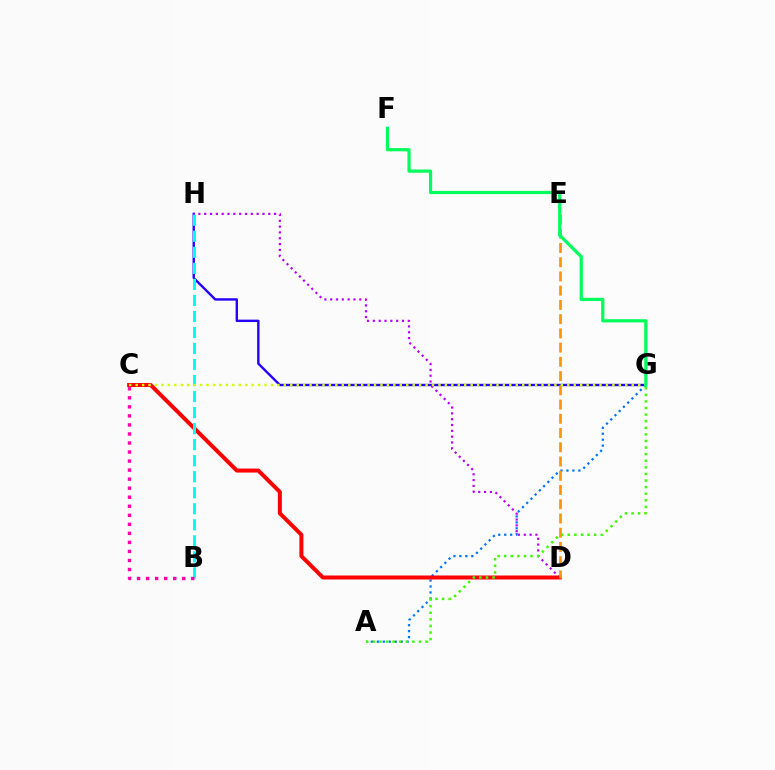{('G', 'H'): [{'color': '#2500ff', 'line_style': 'solid', 'thickness': 1.72}], ('A', 'G'): [{'color': '#0074ff', 'line_style': 'dotted', 'thickness': 1.62}, {'color': '#3dff00', 'line_style': 'dotted', 'thickness': 1.79}], ('D', 'H'): [{'color': '#b900ff', 'line_style': 'dotted', 'thickness': 1.58}], ('C', 'D'): [{'color': '#ff0000', 'line_style': 'solid', 'thickness': 2.87}], ('D', 'E'): [{'color': '#ff9400', 'line_style': 'dashed', 'thickness': 1.93}], ('B', 'H'): [{'color': '#00fff6', 'line_style': 'dashed', 'thickness': 2.18}], ('C', 'G'): [{'color': '#d1ff00', 'line_style': 'dotted', 'thickness': 1.75}], ('F', 'G'): [{'color': '#00ff5c', 'line_style': 'solid', 'thickness': 2.32}], ('B', 'C'): [{'color': '#ff00ac', 'line_style': 'dotted', 'thickness': 2.46}]}